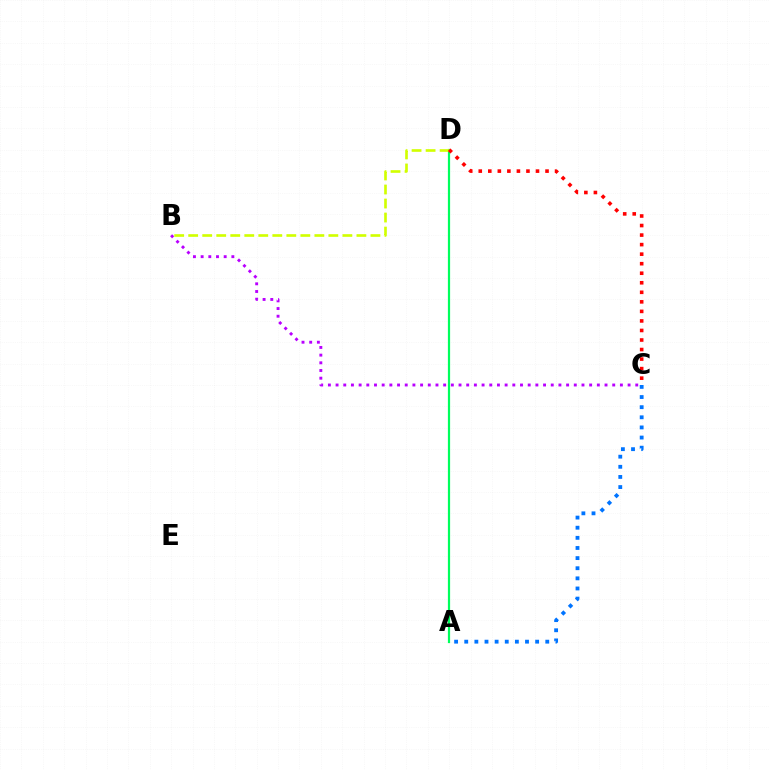{('A', 'C'): [{'color': '#0074ff', 'line_style': 'dotted', 'thickness': 2.75}], ('A', 'D'): [{'color': '#00ff5c', 'line_style': 'solid', 'thickness': 1.6}], ('B', 'C'): [{'color': '#b900ff', 'line_style': 'dotted', 'thickness': 2.09}], ('B', 'D'): [{'color': '#d1ff00', 'line_style': 'dashed', 'thickness': 1.9}], ('C', 'D'): [{'color': '#ff0000', 'line_style': 'dotted', 'thickness': 2.59}]}